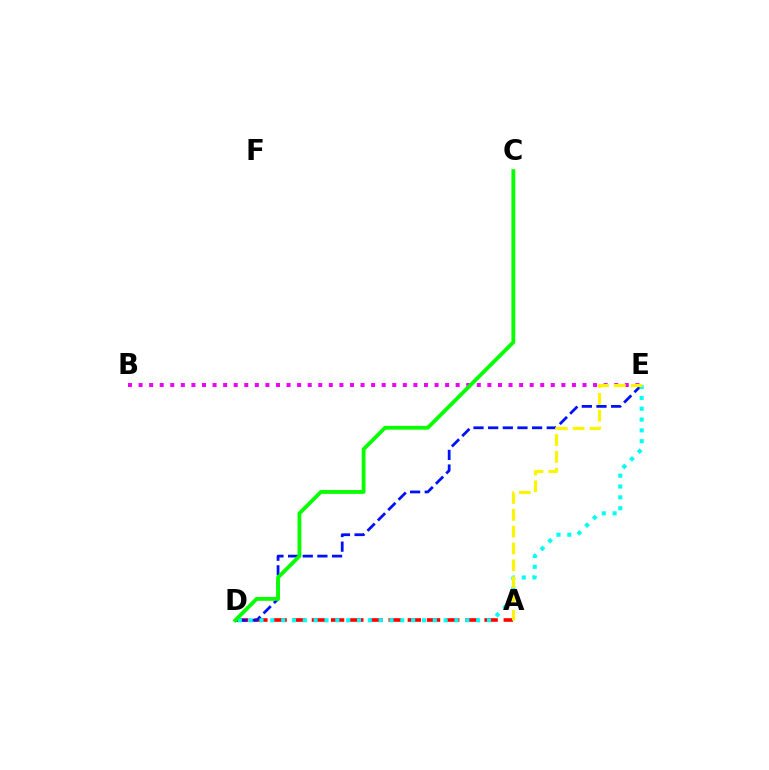{('A', 'D'): [{'color': '#ff0000', 'line_style': 'dashed', 'thickness': 2.61}], ('D', 'E'): [{'color': '#0010ff', 'line_style': 'dashed', 'thickness': 1.99}, {'color': '#00fff6', 'line_style': 'dotted', 'thickness': 2.94}], ('B', 'E'): [{'color': '#ee00ff', 'line_style': 'dotted', 'thickness': 2.87}], ('A', 'E'): [{'color': '#fcf500', 'line_style': 'dashed', 'thickness': 2.29}], ('C', 'D'): [{'color': '#08ff00', 'line_style': 'solid', 'thickness': 2.76}]}